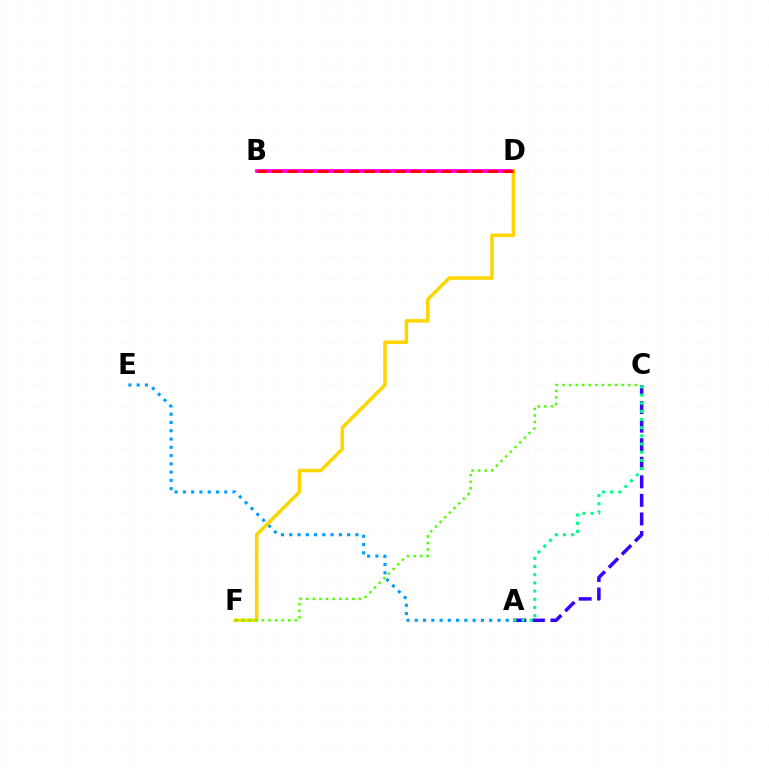{('B', 'D'): [{'color': '#ff00ed', 'line_style': 'solid', 'thickness': 2.72}, {'color': '#ff0000', 'line_style': 'dashed', 'thickness': 2.09}], ('A', 'E'): [{'color': '#009eff', 'line_style': 'dotted', 'thickness': 2.25}], ('D', 'F'): [{'color': '#ffd500', 'line_style': 'solid', 'thickness': 2.52}], ('A', 'C'): [{'color': '#3700ff', 'line_style': 'dashed', 'thickness': 2.52}, {'color': '#00ff86', 'line_style': 'dotted', 'thickness': 2.22}], ('C', 'F'): [{'color': '#4fff00', 'line_style': 'dotted', 'thickness': 1.79}]}